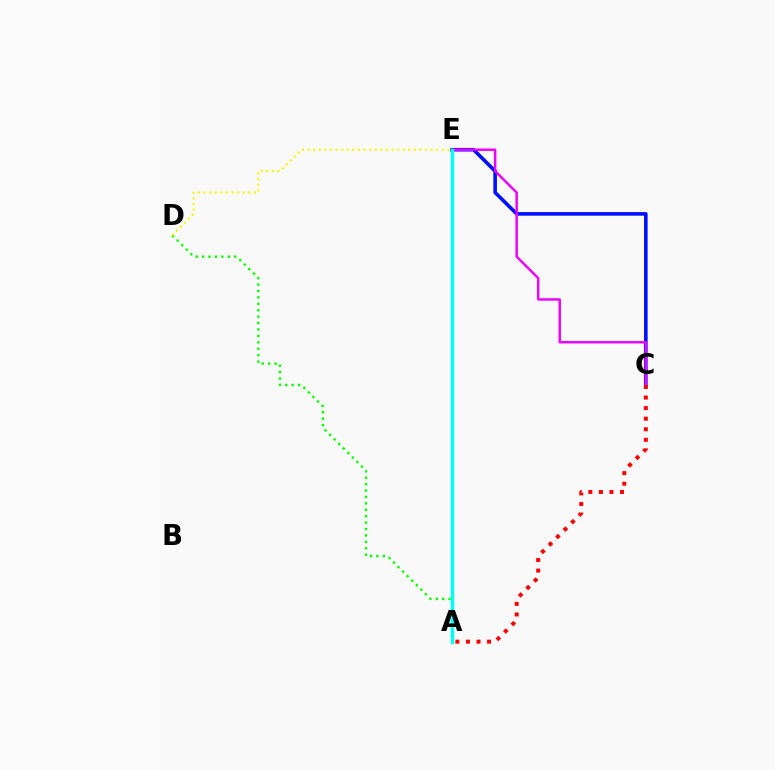{('A', 'D'): [{'color': '#08ff00', 'line_style': 'dotted', 'thickness': 1.74}], ('C', 'E'): [{'color': '#0010ff', 'line_style': 'solid', 'thickness': 2.59}, {'color': '#ee00ff', 'line_style': 'solid', 'thickness': 1.77}], ('D', 'E'): [{'color': '#fcf500', 'line_style': 'dotted', 'thickness': 1.52}], ('A', 'C'): [{'color': '#ff0000', 'line_style': 'dotted', 'thickness': 2.87}], ('A', 'E'): [{'color': '#00fff6', 'line_style': 'solid', 'thickness': 2.5}]}